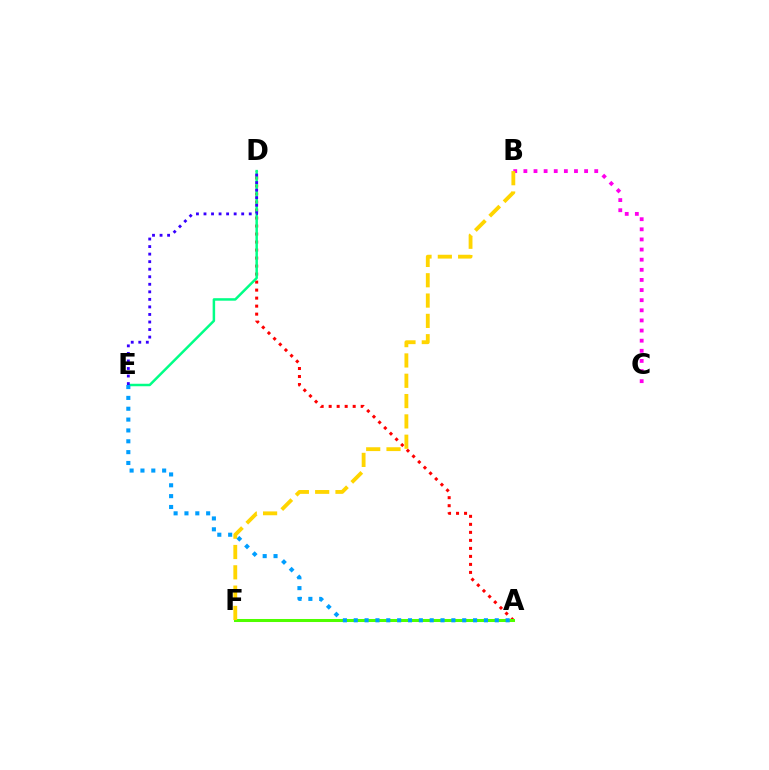{('A', 'D'): [{'color': '#ff0000', 'line_style': 'dotted', 'thickness': 2.18}], ('D', 'E'): [{'color': '#00ff86', 'line_style': 'solid', 'thickness': 1.8}, {'color': '#3700ff', 'line_style': 'dotted', 'thickness': 2.05}], ('B', 'C'): [{'color': '#ff00ed', 'line_style': 'dotted', 'thickness': 2.75}], ('A', 'F'): [{'color': '#4fff00', 'line_style': 'solid', 'thickness': 2.18}], ('B', 'F'): [{'color': '#ffd500', 'line_style': 'dashed', 'thickness': 2.76}], ('A', 'E'): [{'color': '#009eff', 'line_style': 'dotted', 'thickness': 2.95}]}